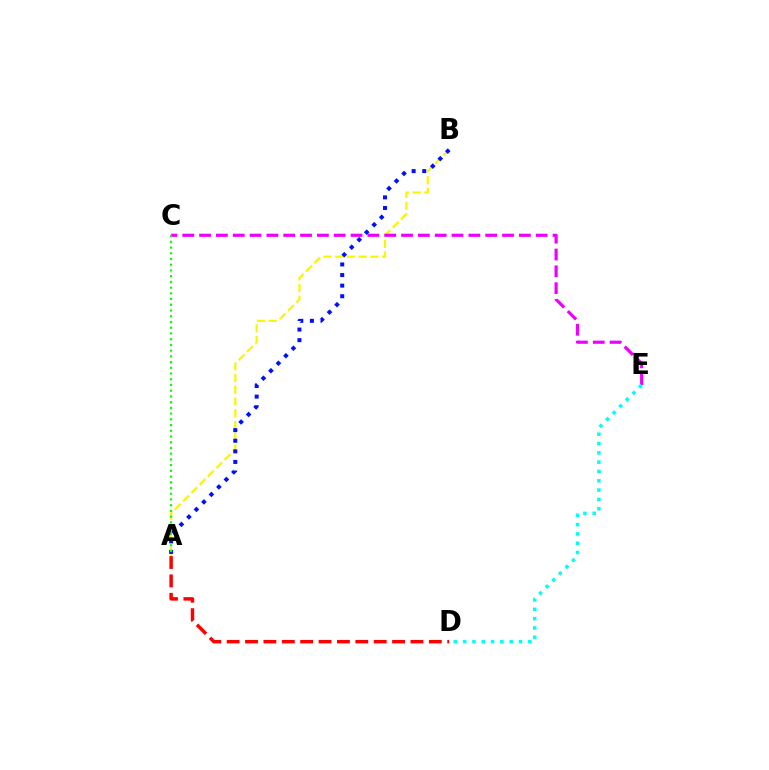{('A', 'B'): [{'color': '#fcf500', 'line_style': 'dashed', 'thickness': 1.59}, {'color': '#0010ff', 'line_style': 'dotted', 'thickness': 2.88}], ('C', 'E'): [{'color': '#ee00ff', 'line_style': 'dashed', 'thickness': 2.29}], ('A', 'C'): [{'color': '#08ff00', 'line_style': 'dotted', 'thickness': 1.56}], ('A', 'D'): [{'color': '#ff0000', 'line_style': 'dashed', 'thickness': 2.5}], ('D', 'E'): [{'color': '#00fff6', 'line_style': 'dotted', 'thickness': 2.53}]}